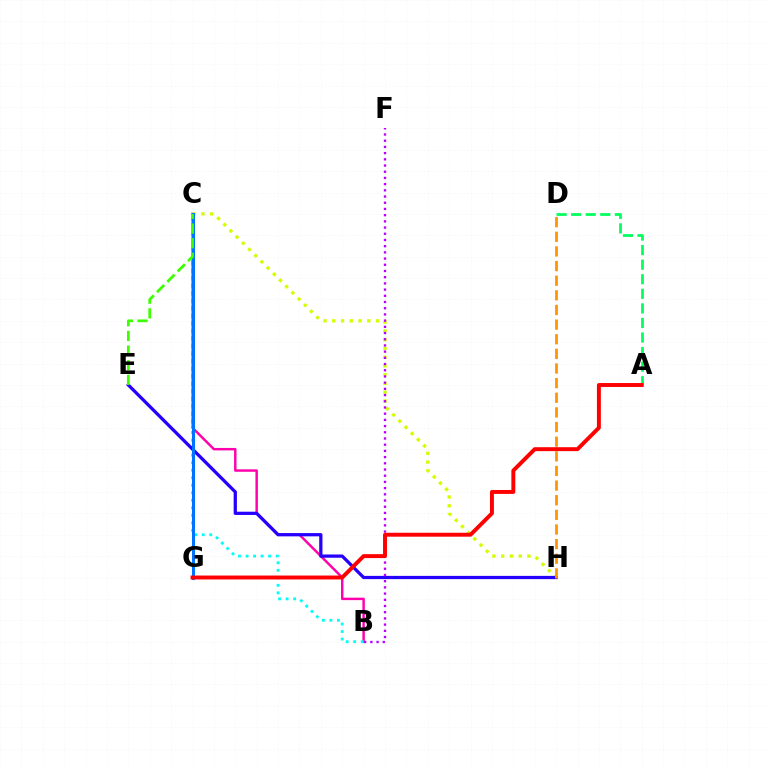{('A', 'D'): [{'color': '#00ff5c', 'line_style': 'dashed', 'thickness': 1.98}], ('B', 'C'): [{'color': '#ff00ac', 'line_style': 'solid', 'thickness': 1.76}, {'color': '#00fff6', 'line_style': 'dotted', 'thickness': 2.04}], ('C', 'H'): [{'color': '#d1ff00', 'line_style': 'dotted', 'thickness': 2.38}], ('E', 'H'): [{'color': '#2500ff', 'line_style': 'solid', 'thickness': 2.34}], ('B', 'F'): [{'color': '#b900ff', 'line_style': 'dotted', 'thickness': 1.69}], ('C', 'G'): [{'color': '#0074ff', 'line_style': 'solid', 'thickness': 2.19}], ('C', 'E'): [{'color': '#3dff00', 'line_style': 'dashed', 'thickness': 1.99}], ('A', 'G'): [{'color': '#ff0000', 'line_style': 'solid', 'thickness': 2.83}], ('D', 'H'): [{'color': '#ff9400', 'line_style': 'dashed', 'thickness': 1.99}]}